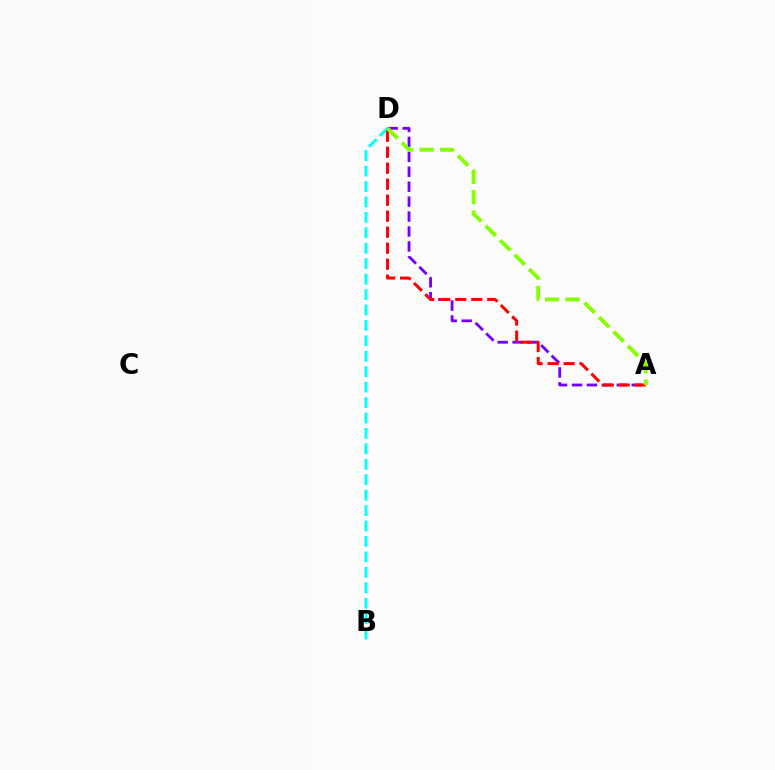{('A', 'D'): [{'color': '#7200ff', 'line_style': 'dashed', 'thickness': 2.03}, {'color': '#ff0000', 'line_style': 'dashed', 'thickness': 2.17}, {'color': '#84ff00', 'line_style': 'dashed', 'thickness': 2.78}], ('B', 'D'): [{'color': '#00fff6', 'line_style': 'dashed', 'thickness': 2.1}]}